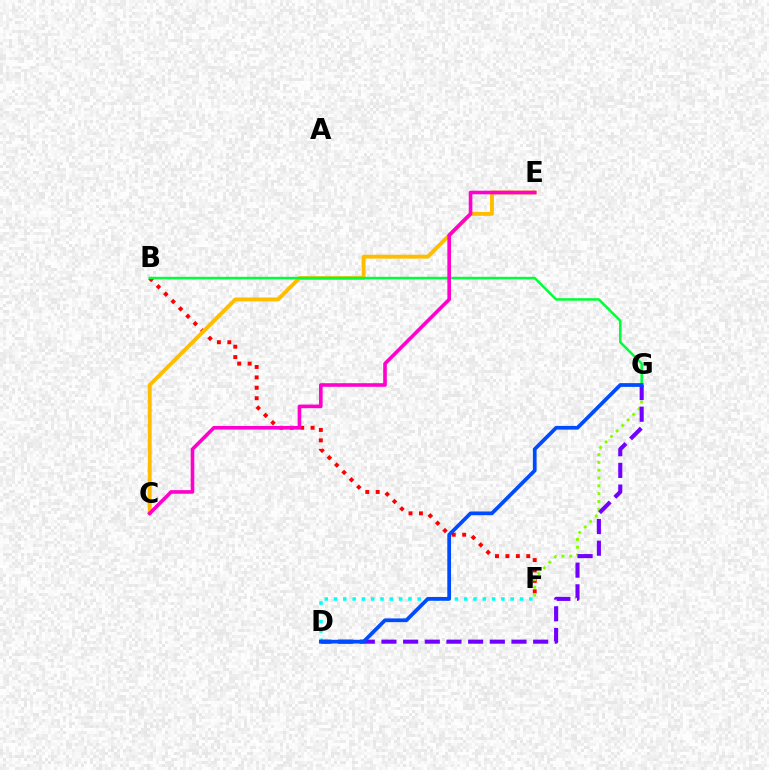{('B', 'F'): [{'color': '#ff0000', 'line_style': 'dotted', 'thickness': 2.83}], ('F', 'G'): [{'color': '#84ff00', 'line_style': 'dotted', 'thickness': 2.12}], ('C', 'E'): [{'color': '#ffbd00', 'line_style': 'solid', 'thickness': 2.8}, {'color': '#ff00cf', 'line_style': 'solid', 'thickness': 2.6}], ('B', 'G'): [{'color': '#00ff39', 'line_style': 'solid', 'thickness': 1.81}], ('D', 'F'): [{'color': '#00fff6', 'line_style': 'dotted', 'thickness': 2.53}], ('D', 'G'): [{'color': '#7200ff', 'line_style': 'dashed', 'thickness': 2.94}, {'color': '#004bff', 'line_style': 'solid', 'thickness': 2.69}]}